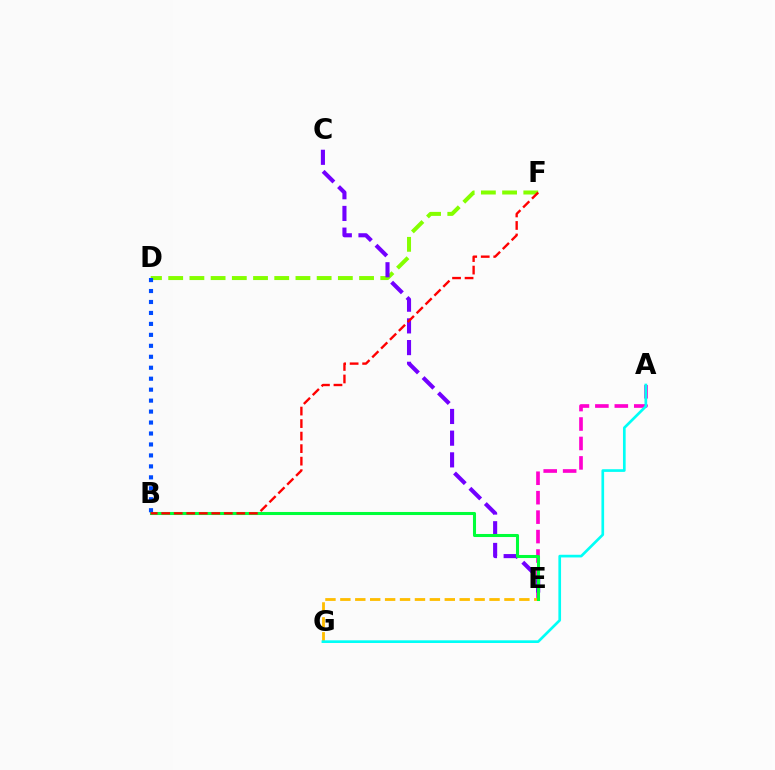{('D', 'F'): [{'color': '#84ff00', 'line_style': 'dashed', 'thickness': 2.88}], ('A', 'E'): [{'color': '#ff00cf', 'line_style': 'dashed', 'thickness': 2.64}], ('E', 'G'): [{'color': '#ffbd00', 'line_style': 'dashed', 'thickness': 2.03}], ('C', 'E'): [{'color': '#7200ff', 'line_style': 'dashed', 'thickness': 2.95}], ('A', 'G'): [{'color': '#00fff6', 'line_style': 'solid', 'thickness': 1.93}], ('B', 'E'): [{'color': '#00ff39', 'line_style': 'solid', 'thickness': 2.2}], ('B', 'D'): [{'color': '#004bff', 'line_style': 'dotted', 'thickness': 2.98}], ('B', 'F'): [{'color': '#ff0000', 'line_style': 'dashed', 'thickness': 1.7}]}